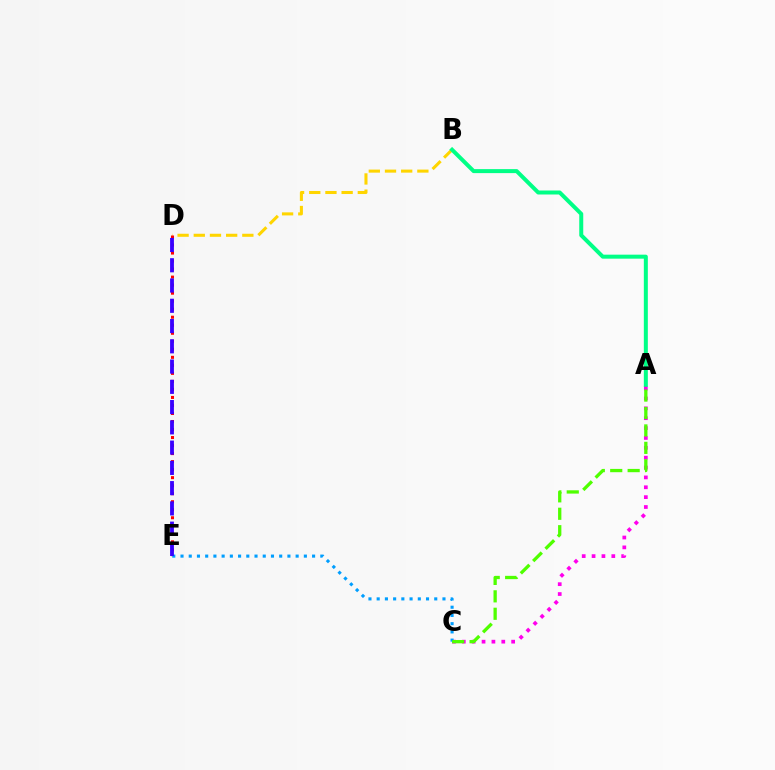{('B', 'D'): [{'color': '#ffd500', 'line_style': 'dashed', 'thickness': 2.2}], ('A', 'B'): [{'color': '#00ff86', 'line_style': 'solid', 'thickness': 2.88}], ('A', 'C'): [{'color': '#ff00ed', 'line_style': 'dotted', 'thickness': 2.68}, {'color': '#4fff00', 'line_style': 'dashed', 'thickness': 2.37}], ('D', 'E'): [{'color': '#ff0000', 'line_style': 'dotted', 'thickness': 2.18}, {'color': '#3700ff', 'line_style': 'dashed', 'thickness': 2.75}], ('C', 'E'): [{'color': '#009eff', 'line_style': 'dotted', 'thickness': 2.23}]}